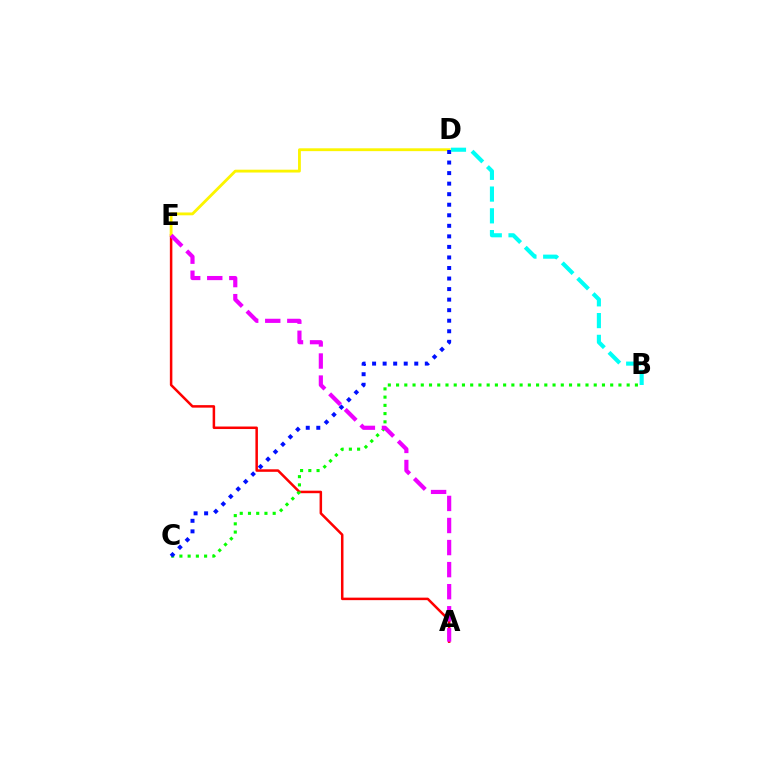{('A', 'E'): [{'color': '#ff0000', 'line_style': 'solid', 'thickness': 1.81}, {'color': '#ee00ff', 'line_style': 'dashed', 'thickness': 3.0}], ('B', 'C'): [{'color': '#08ff00', 'line_style': 'dotted', 'thickness': 2.24}], ('D', 'E'): [{'color': '#fcf500', 'line_style': 'solid', 'thickness': 2.04}], ('C', 'D'): [{'color': '#0010ff', 'line_style': 'dotted', 'thickness': 2.86}], ('B', 'D'): [{'color': '#00fff6', 'line_style': 'dashed', 'thickness': 2.96}]}